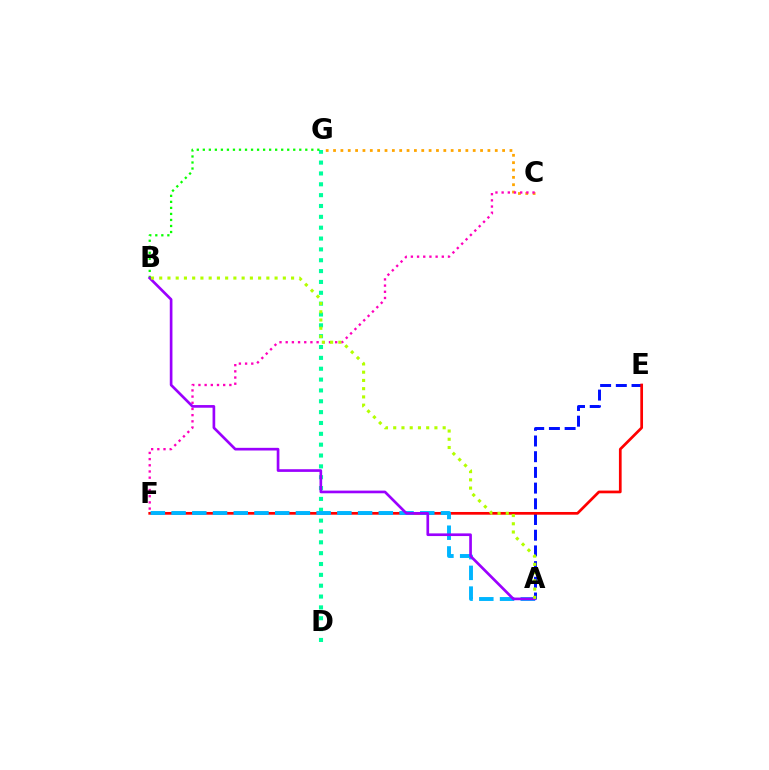{('A', 'E'): [{'color': '#0010ff', 'line_style': 'dashed', 'thickness': 2.13}], ('D', 'G'): [{'color': '#00ff9d', 'line_style': 'dotted', 'thickness': 2.95}], ('E', 'F'): [{'color': '#ff0000', 'line_style': 'solid', 'thickness': 1.96}], ('C', 'G'): [{'color': '#ffa500', 'line_style': 'dotted', 'thickness': 2.0}], ('C', 'F'): [{'color': '#ff00bd', 'line_style': 'dotted', 'thickness': 1.68}], ('A', 'F'): [{'color': '#00b5ff', 'line_style': 'dashed', 'thickness': 2.82}], ('B', 'G'): [{'color': '#08ff00', 'line_style': 'dotted', 'thickness': 1.64}], ('A', 'B'): [{'color': '#9b00ff', 'line_style': 'solid', 'thickness': 1.92}, {'color': '#b3ff00', 'line_style': 'dotted', 'thickness': 2.24}]}